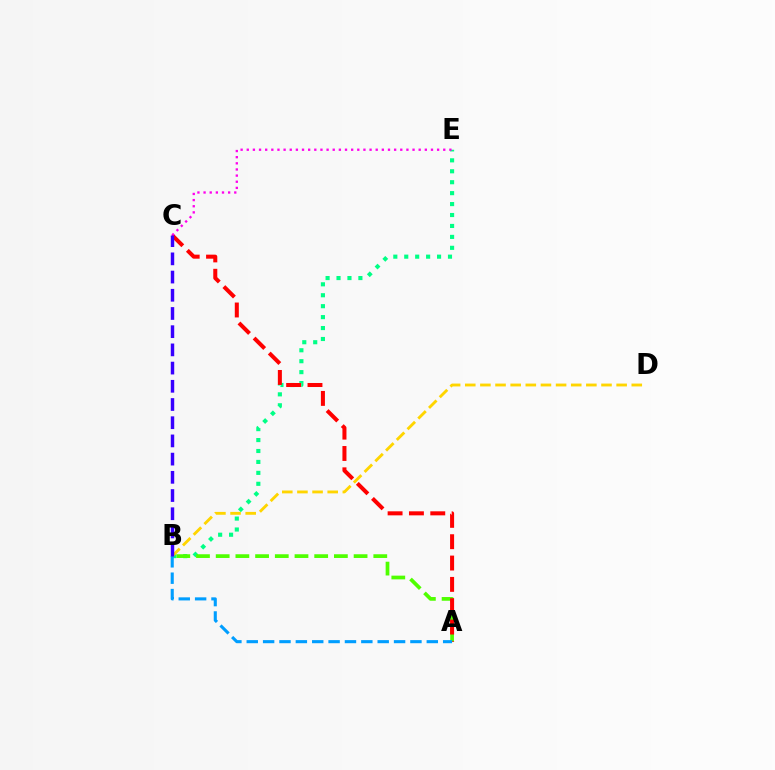{('B', 'E'): [{'color': '#00ff86', 'line_style': 'dotted', 'thickness': 2.97}], ('A', 'B'): [{'color': '#4fff00', 'line_style': 'dashed', 'thickness': 2.68}, {'color': '#009eff', 'line_style': 'dashed', 'thickness': 2.22}], ('B', 'D'): [{'color': '#ffd500', 'line_style': 'dashed', 'thickness': 2.06}], ('A', 'C'): [{'color': '#ff0000', 'line_style': 'dashed', 'thickness': 2.9}], ('C', 'E'): [{'color': '#ff00ed', 'line_style': 'dotted', 'thickness': 1.67}], ('B', 'C'): [{'color': '#3700ff', 'line_style': 'dashed', 'thickness': 2.47}]}